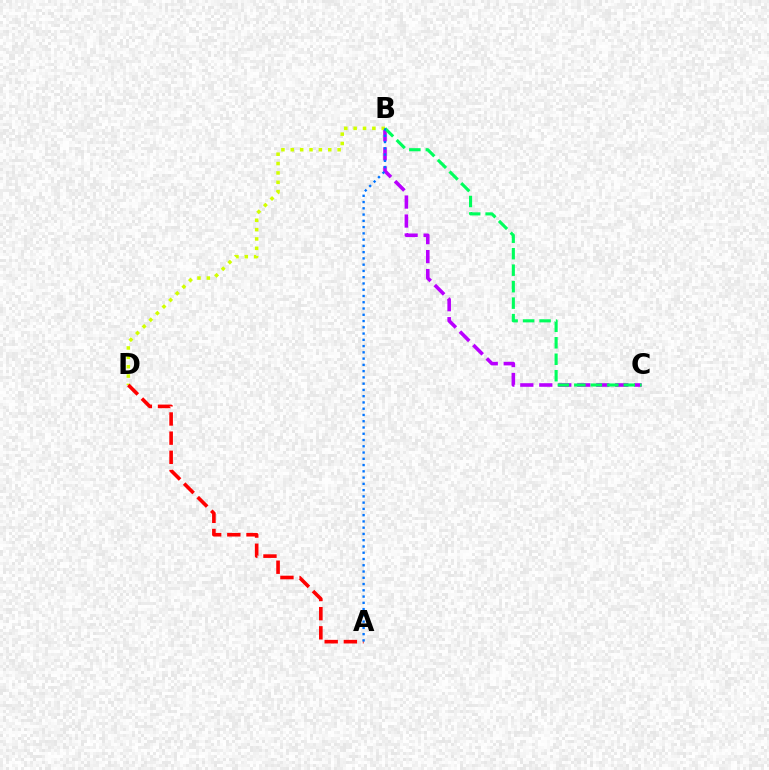{('B', 'C'): [{'color': '#b900ff', 'line_style': 'dashed', 'thickness': 2.58}, {'color': '#00ff5c', 'line_style': 'dashed', 'thickness': 2.24}], ('B', 'D'): [{'color': '#d1ff00', 'line_style': 'dotted', 'thickness': 2.54}], ('A', 'D'): [{'color': '#ff0000', 'line_style': 'dashed', 'thickness': 2.61}], ('A', 'B'): [{'color': '#0074ff', 'line_style': 'dotted', 'thickness': 1.7}]}